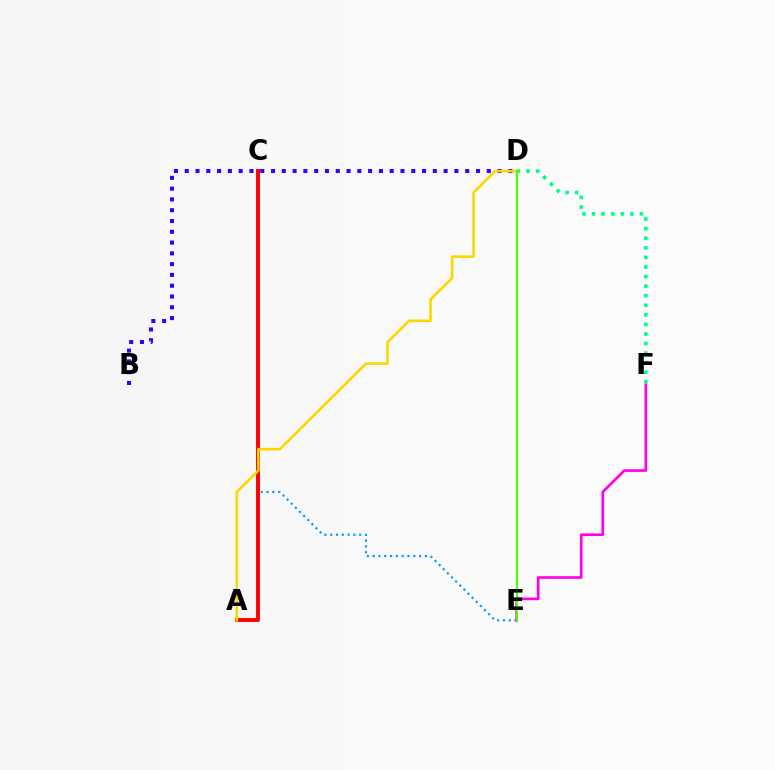{('B', 'D'): [{'color': '#3700ff', 'line_style': 'dotted', 'thickness': 2.93}], ('D', 'F'): [{'color': '#00ff86', 'line_style': 'dotted', 'thickness': 2.6}], ('C', 'E'): [{'color': '#009eff', 'line_style': 'dotted', 'thickness': 1.58}], ('E', 'F'): [{'color': '#ff00ed', 'line_style': 'solid', 'thickness': 1.92}], ('A', 'C'): [{'color': '#ff0000', 'line_style': 'solid', 'thickness': 2.83}], ('A', 'D'): [{'color': '#ffd500', 'line_style': 'solid', 'thickness': 1.88}], ('D', 'E'): [{'color': '#4fff00', 'line_style': 'solid', 'thickness': 1.6}]}